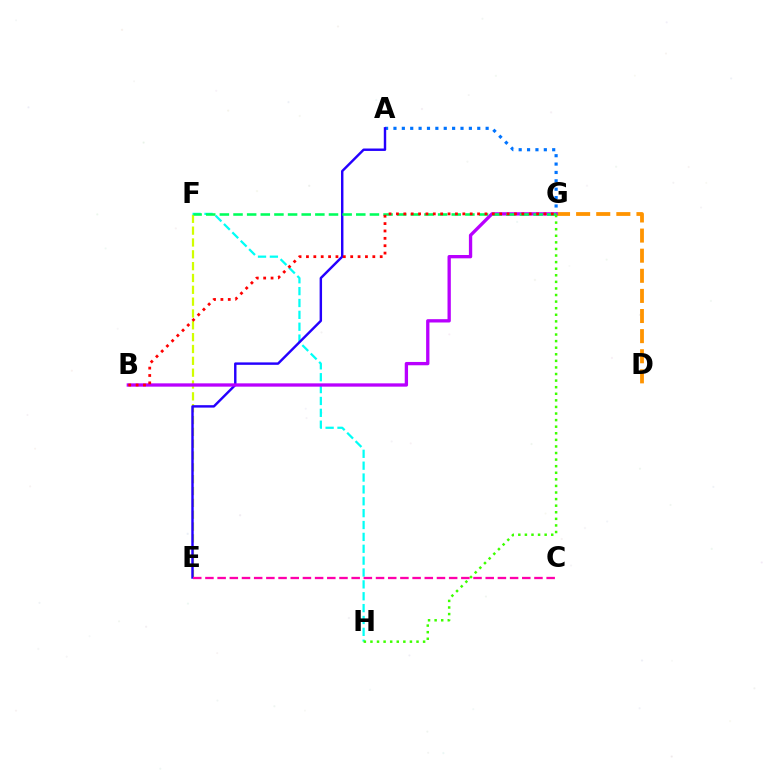{('A', 'G'): [{'color': '#0074ff', 'line_style': 'dotted', 'thickness': 2.28}], ('D', 'G'): [{'color': '#ff9400', 'line_style': 'dashed', 'thickness': 2.73}], ('E', 'F'): [{'color': '#d1ff00', 'line_style': 'dashed', 'thickness': 1.61}], ('F', 'H'): [{'color': '#00fff6', 'line_style': 'dashed', 'thickness': 1.61}], ('A', 'E'): [{'color': '#2500ff', 'line_style': 'solid', 'thickness': 1.75}], ('B', 'G'): [{'color': '#b900ff', 'line_style': 'solid', 'thickness': 2.39}, {'color': '#ff0000', 'line_style': 'dotted', 'thickness': 2.0}], ('F', 'G'): [{'color': '#00ff5c', 'line_style': 'dashed', 'thickness': 1.85}], ('G', 'H'): [{'color': '#3dff00', 'line_style': 'dotted', 'thickness': 1.79}], ('C', 'E'): [{'color': '#ff00ac', 'line_style': 'dashed', 'thickness': 1.66}]}